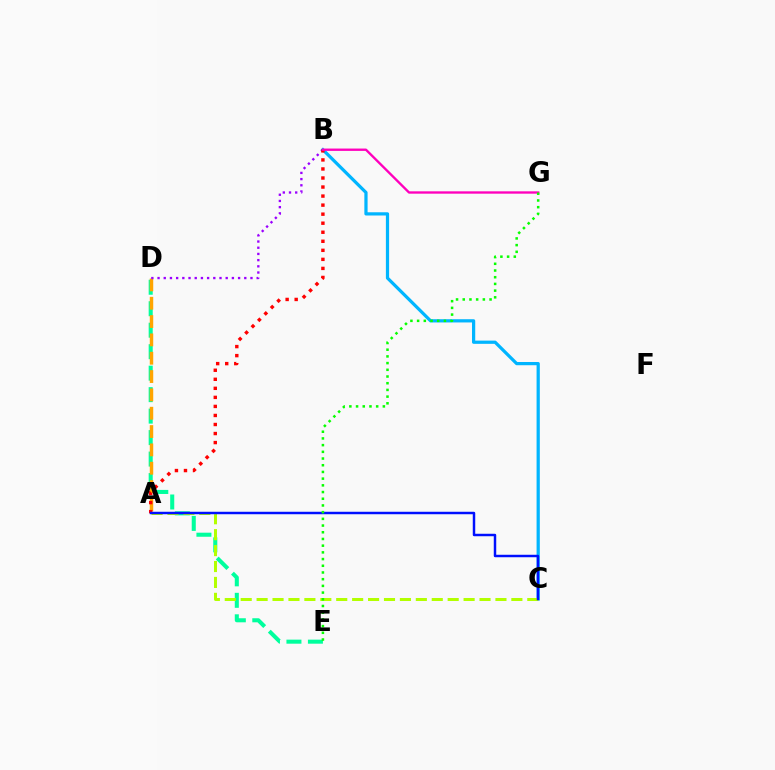{('D', 'E'): [{'color': '#00ff9d', 'line_style': 'dashed', 'thickness': 2.92}], ('A', 'D'): [{'color': '#ffa500', 'line_style': 'dashed', 'thickness': 2.49}], ('B', 'C'): [{'color': '#00b5ff', 'line_style': 'solid', 'thickness': 2.32}], ('A', 'C'): [{'color': '#b3ff00', 'line_style': 'dashed', 'thickness': 2.16}, {'color': '#0010ff', 'line_style': 'solid', 'thickness': 1.78}], ('B', 'D'): [{'color': '#9b00ff', 'line_style': 'dotted', 'thickness': 1.68}], ('A', 'B'): [{'color': '#ff0000', 'line_style': 'dotted', 'thickness': 2.46}], ('B', 'G'): [{'color': '#ff00bd', 'line_style': 'solid', 'thickness': 1.69}], ('E', 'G'): [{'color': '#08ff00', 'line_style': 'dotted', 'thickness': 1.82}]}